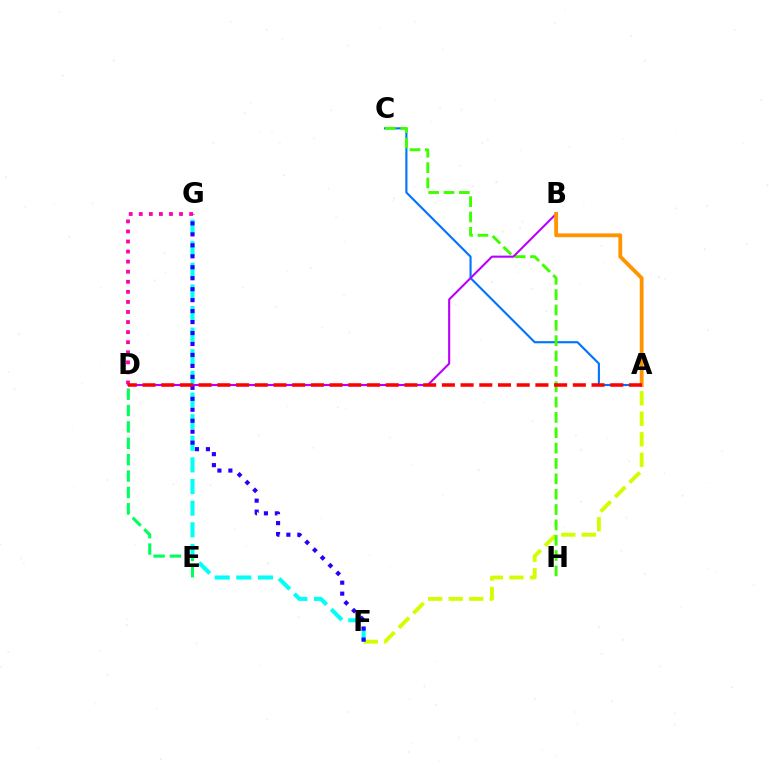{('A', 'F'): [{'color': '#d1ff00', 'line_style': 'dashed', 'thickness': 2.79}], ('F', 'G'): [{'color': '#00fff6', 'line_style': 'dashed', 'thickness': 2.94}, {'color': '#2500ff', 'line_style': 'dotted', 'thickness': 2.98}], ('A', 'C'): [{'color': '#0074ff', 'line_style': 'solid', 'thickness': 1.53}], ('C', 'H'): [{'color': '#3dff00', 'line_style': 'dashed', 'thickness': 2.09}], ('B', 'D'): [{'color': '#b900ff', 'line_style': 'solid', 'thickness': 1.51}], ('D', 'E'): [{'color': '#00ff5c', 'line_style': 'dashed', 'thickness': 2.22}], ('D', 'G'): [{'color': '#ff00ac', 'line_style': 'dotted', 'thickness': 2.74}], ('A', 'B'): [{'color': '#ff9400', 'line_style': 'solid', 'thickness': 2.75}], ('A', 'D'): [{'color': '#ff0000', 'line_style': 'dashed', 'thickness': 2.54}]}